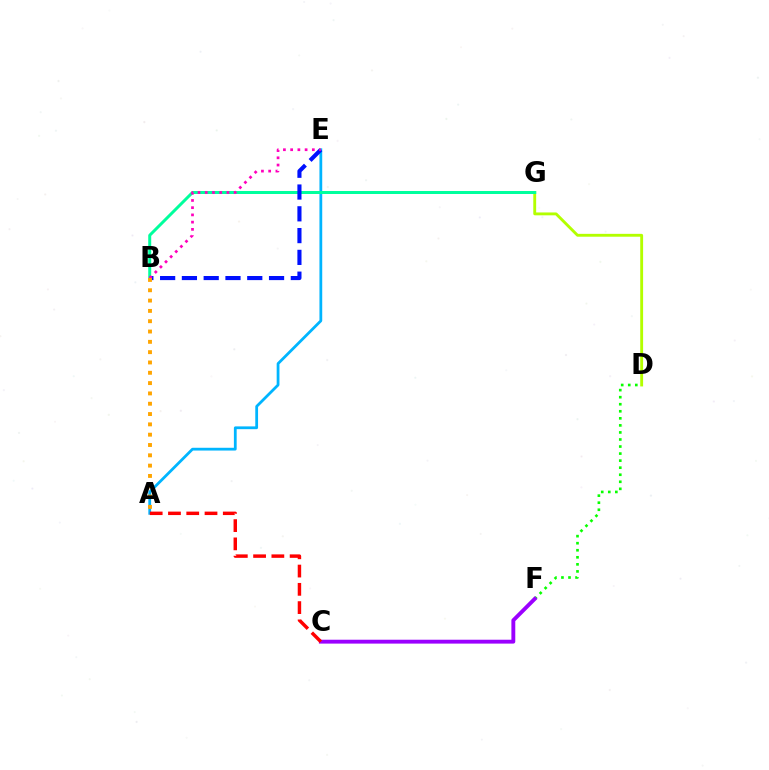{('A', 'E'): [{'color': '#00b5ff', 'line_style': 'solid', 'thickness': 2.0}], ('D', 'F'): [{'color': '#08ff00', 'line_style': 'dotted', 'thickness': 1.92}], ('D', 'G'): [{'color': '#b3ff00', 'line_style': 'solid', 'thickness': 2.06}], ('B', 'G'): [{'color': '#00ff9d', 'line_style': 'solid', 'thickness': 2.15}], ('C', 'F'): [{'color': '#9b00ff', 'line_style': 'solid', 'thickness': 2.79}], ('B', 'E'): [{'color': '#0010ff', 'line_style': 'dashed', 'thickness': 2.96}, {'color': '#ff00bd', 'line_style': 'dotted', 'thickness': 1.96}], ('A', 'B'): [{'color': '#ffa500', 'line_style': 'dotted', 'thickness': 2.8}], ('A', 'C'): [{'color': '#ff0000', 'line_style': 'dashed', 'thickness': 2.48}]}